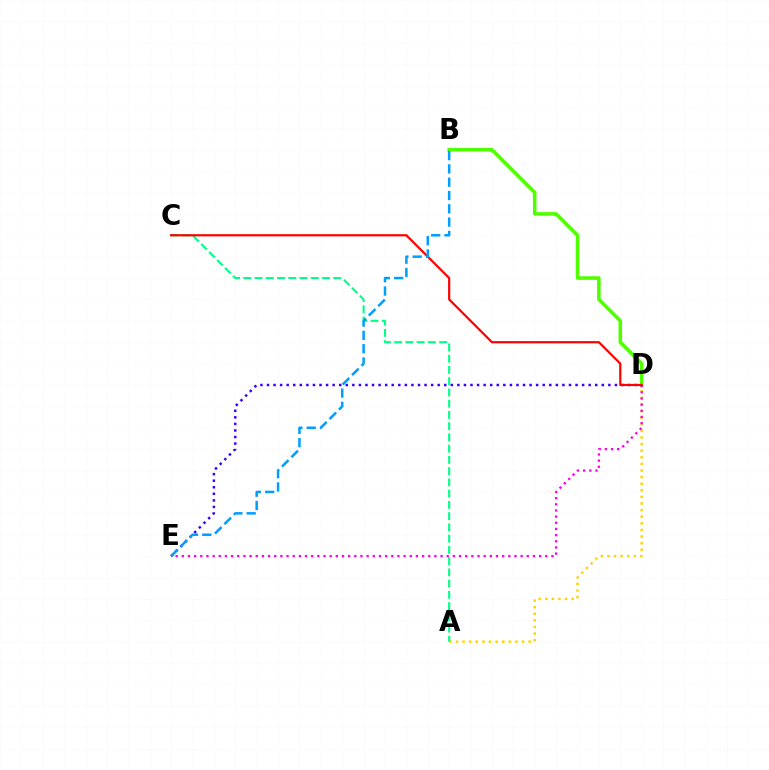{('A', 'D'): [{'color': '#ffd500', 'line_style': 'dotted', 'thickness': 1.79}], ('B', 'D'): [{'color': '#4fff00', 'line_style': 'solid', 'thickness': 2.57}], ('A', 'C'): [{'color': '#00ff86', 'line_style': 'dashed', 'thickness': 1.53}], ('D', 'E'): [{'color': '#ff00ed', 'line_style': 'dotted', 'thickness': 1.67}, {'color': '#3700ff', 'line_style': 'dotted', 'thickness': 1.78}], ('C', 'D'): [{'color': '#ff0000', 'line_style': 'solid', 'thickness': 1.58}], ('B', 'E'): [{'color': '#009eff', 'line_style': 'dashed', 'thickness': 1.81}]}